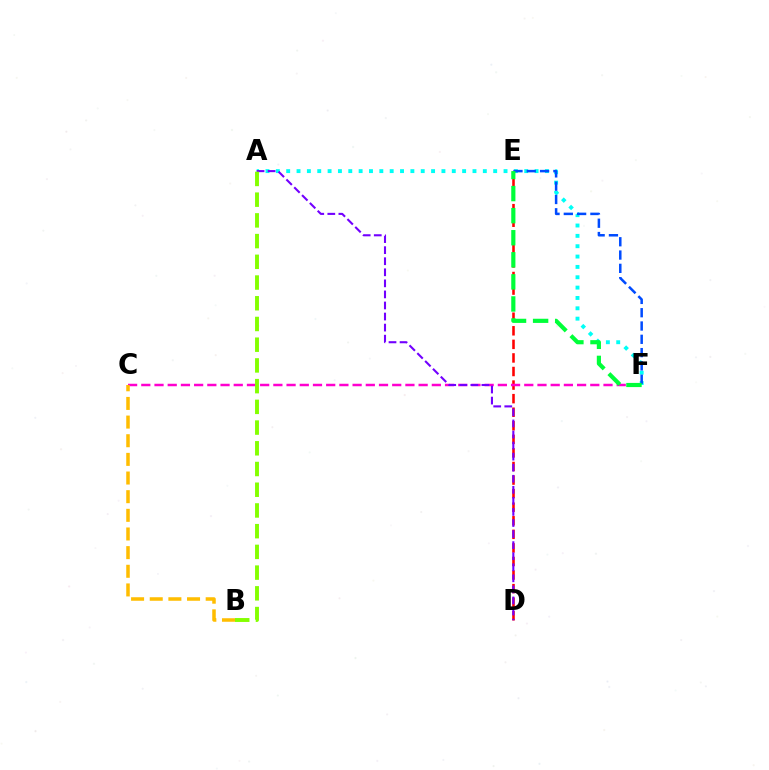{('D', 'E'): [{'color': '#ff0000', 'line_style': 'dashed', 'thickness': 1.84}], ('C', 'F'): [{'color': '#ff00cf', 'line_style': 'dashed', 'thickness': 1.79}], ('A', 'F'): [{'color': '#00fff6', 'line_style': 'dotted', 'thickness': 2.81}], ('E', 'F'): [{'color': '#004bff', 'line_style': 'dashed', 'thickness': 1.81}, {'color': '#00ff39', 'line_style': 'dashed', 'thickness': 3.0}], ('A', 'D'): [{'color': '#7200ff', 'line_style': 'dashed', 'thickness': 1.5}], ('A', 'B'): [{'color': '#84ff00', 'line_style': 'dashed', 'thickness': 2.81}], ('B', 'C'): [{'color': '#ffbd00', 'line_style': 'dashed', 'thickness': 2.53}]}